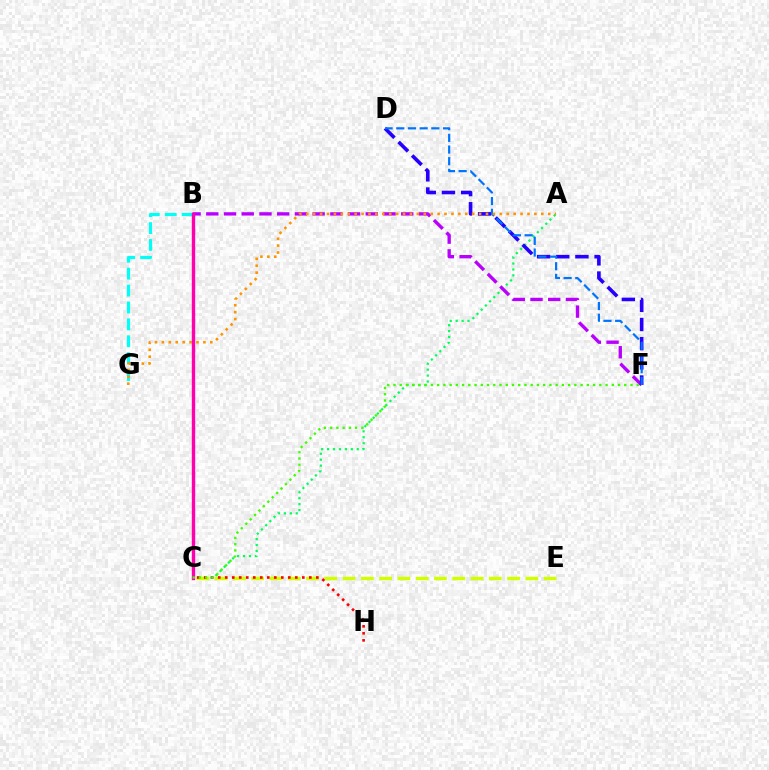{('A', 'C'): [{'color': '#00ff5c', 'line_style': 'dotted', 'thickness': 1.61}], ('C', 'E'): [{'color': '#d1ff00', 'line_style': 'dashed', 'thickness': 2.48}], ('B', 'G'): [{'color': '#00fff6', 'line_style': 'dashed', 'thickness': 2.3}], ('C', 'H'): [{'color': '#ff0000', 'line_style': 'dotted', 'thickness': 1.9}], ('B', 'F'): [{'color': '#b900ff', 'line_style': 'dashed', 'thickness': 2.41}], ('D', 'F'): [{'color': '#2500ff', 'line_style': 'dashed', 'thickness': 2.6}, {'color': '#0074ff', 'line_style': 'dashed', 'thickness': 1.59}], ('A', 'G'): [{'color': '#ff9400', 'line_style': 'dotted', 'thickness': 1.88}], ('B', 'C'): [{'color': '#ff00ac', 'line_style': 'solid', 'thickness': 2.43}], ('C', 'F'): [{'color': '#3dff00', 'line_style': 'dotted', 'thickness': 1.69}]}